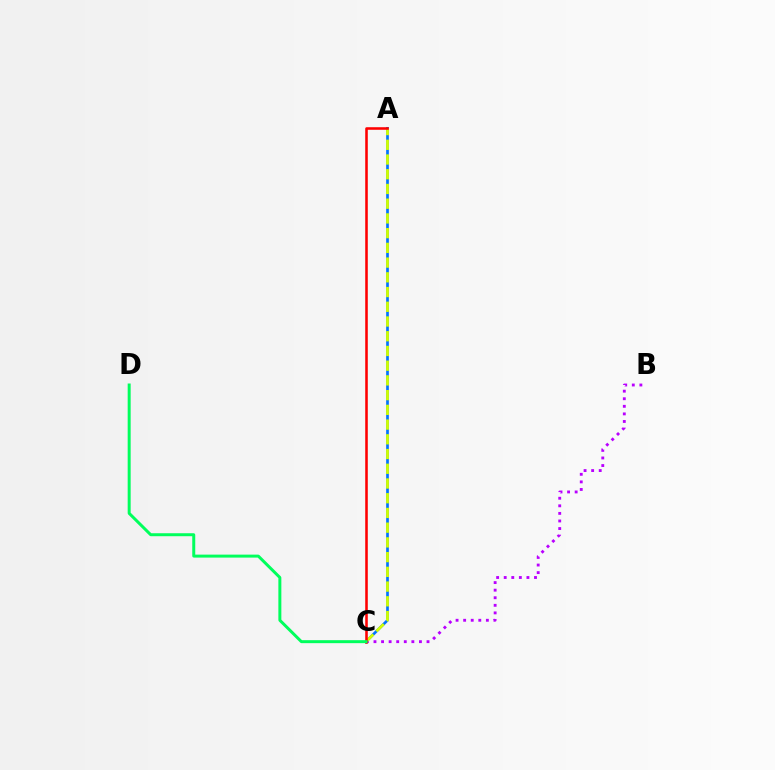{('B', 'C'): [{'color': '#b900ff', 'line_style': 'dotted', 'thickness': 2.06}], ('A', 'C'): [{'color': '#0074ff', 'line_style': 'solid', 'thickness': 1.94}, {'color': '#d1ff00', 'line_style': 'dashed', 'thickness': 2.0}, {'color': '#ff0000', 'line_style': 'solid', 'thickness': 1.85}], ('C', 'D'): [{'color': '#00ff5c', 'line_style': 'solid', 'thickness': 2.15}]}